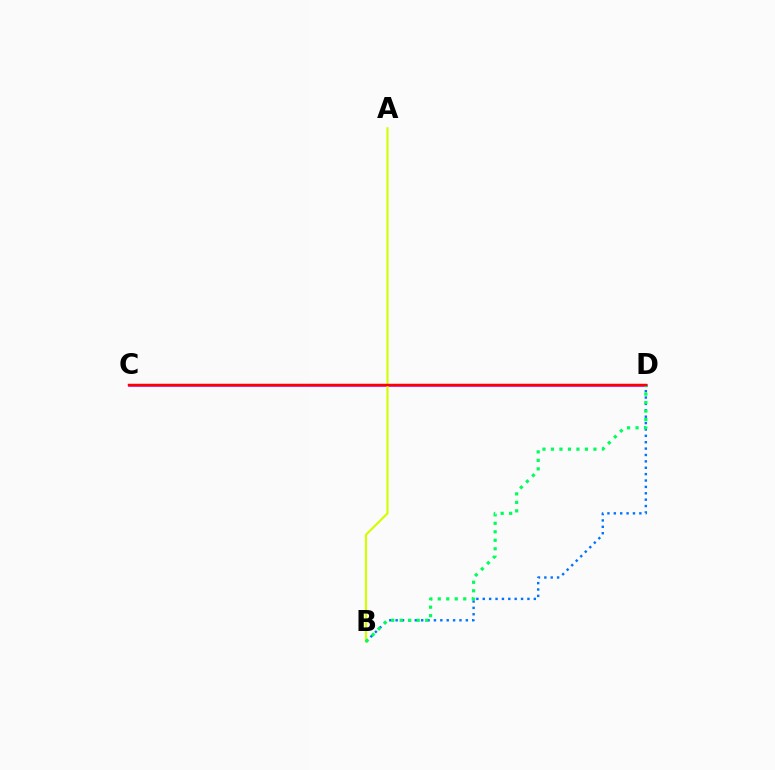{('C', 'D'): [{'color': '#b900ff', 'line_style': 'solid', 'thickness': 1.83}, {'color': '#ff0000', 'line_style': 'solid', 'thickness': 1.77}], ('A', 'B'): [{'color': '#d1ff00', 'line_style': 'solid', 'thickness': 1.55}], ('B', 'D'): [{'color': '#0074ff', 'line_style': 'dotted', 'thickness': 1.73}, {'color': '#00ff5c', 'line_style': 'dotted', 'thickness': 2.31}]}